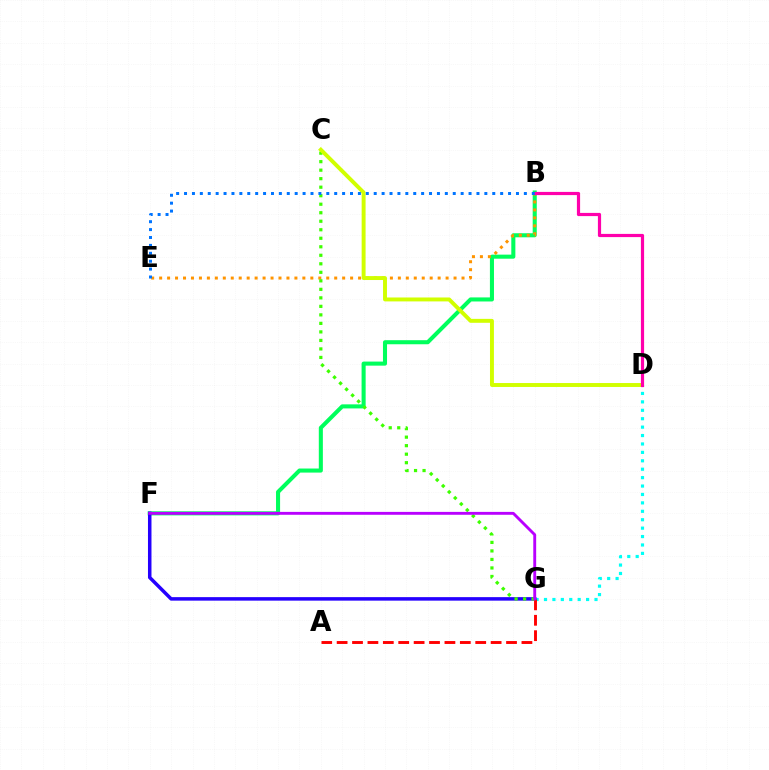{('B', 'F'): [{'color': '#00ff5c', 'line_style': 'solid', 'thickness': 2.93}], ('D', 'G'): [{'color': '#00fff6', 'line_style': 'dotted', 'thickness': 2.29}], ('B', 'E'): [{'color': '#ff9400', 'line_style': 'dotted', 'thickness': 2.16}, {'color': '#0074ff', 'line_style': 'dotted', 'thickness': 2.15}], ('F', 'G'): [{'color': '#2500ff', 'line_style': 'solid', 'thickness': 2.53}, {'color': '#b900ff', 'line_style': 'solid', 'thickness': 2.07}], ('A', 'G'): [{'color': '#ff0000', 'line_style': 'dashed', 'thickness': 2.09}], ('C', 'G'): [{'color': '#3dff00', 'line_style': 'dotted', 'thickness': 2.31}], ('C', 'D'): [{'color': '#d1ff00', 'line_style': 'solid', 'thickness': 2.83}], ('B', 'D'): [{'color': '#ff00ac', 'line_style': 'solid', 'thickness': 2.3}]}